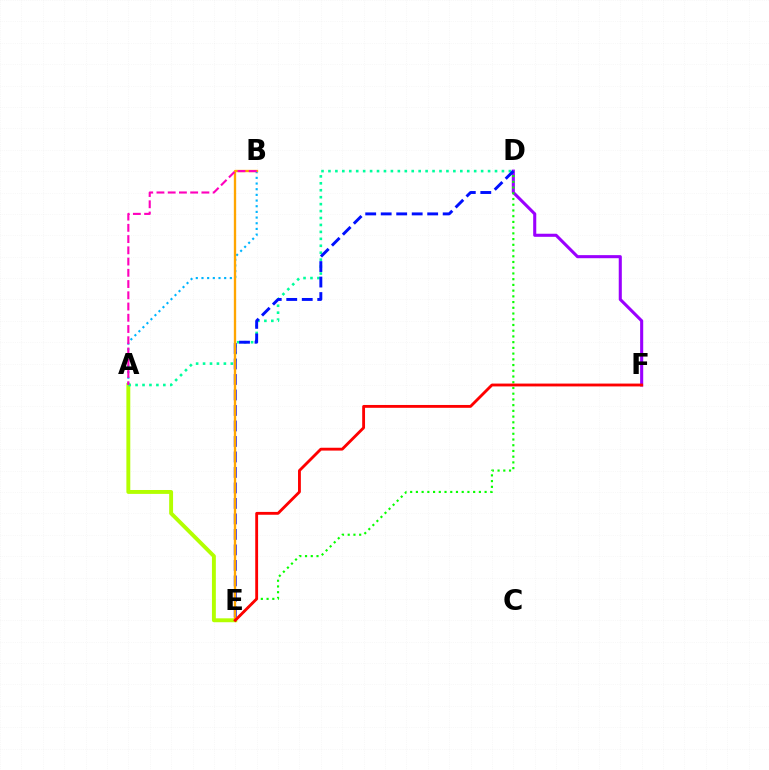{('D', 'F'): [{'color': '#9b00ff', 'line_style': 'solid', 'thickness': 2.22}], ('D', 'E'): [{'color': '#08ff00', 'line_style': 'dotted', 'thickness': 1.56}, {'color': '#0010ff', 'line_style': 'dashed', 'thickness': 2.1}], ('A', 'E'): [{'color': '#b3ff00', 'line_style': 'solid', 'thickness': 2.81}], ('A', 'B'): [{'color': '#00b5ff', 'line_style': 'dotted', 'thickness': 1.54}, {'color': '#ff00bd', 'line_style': 'dashed', 'thickness': 1.53}], ('A', 'D'): [{'color': '#00ff9d', 'line_style': 'dotted', 'thickness': 1.89}], ('B', 'E'): [{'color': '#ffa500', 'line_style': 'solid', 'thickness': 1.68}], ('E', 'F'): [{'color': '#ff0000', 'line_style': 'solid', 'thickness': 2.05}]}